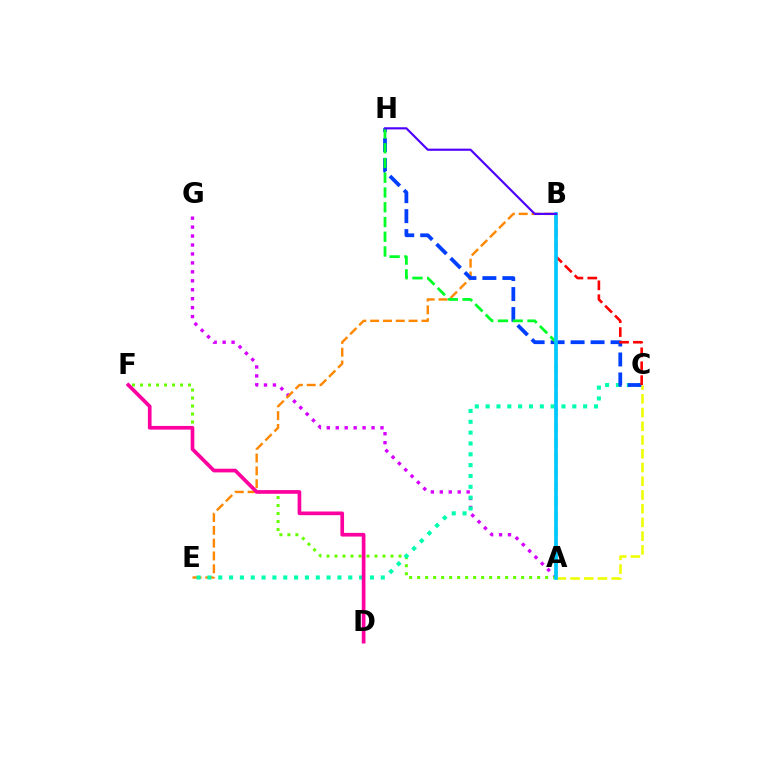{('A', 'G'): [{'color': '#d600ff', 'line_style': 'dotted', 'thickness': 2.43}], ('A', 'F'): [{'color': '#66ff00', 'line_style': 'dotted', 'thickness': 2.17}], ('B', 'E'): [{'color': '#ff8800', 'line_style': 'dashed', 'thickness': 1.74}], ('C', 'E'): [{'color': '#00ffaf', 'line_style': 'dotted', 'thickness': 2.94}], ('D', 'F'): [{'color': '#ff00a0', 'line_style': 'solid', 'thickness': 2.65}], ('C', 'H'): [{'color': '#003fff', 'line_style': 'dashed', 'thickness': 2.71}], ('A', 'H'): [{'color': '#00ff27', 'line_style': 'dashed', 'thickness': 2.0}], ('B', 'C'): [{'color': '#ff0000', 'line_style': 'dashed', 'thickness': 1.89}], ('A', 'C'): [{'color': '#eeff00', 'line_style': 'dashed', 'thickness': 1.87}], ('A', 'B'): [{'color': '#00c7ff', 'line_style': 'solid', 'thickness': 2.65}], ('B', 'H'): [{'color': '#4f00ff', 'line_style': 'solid', 'thickness': 1.56}]}